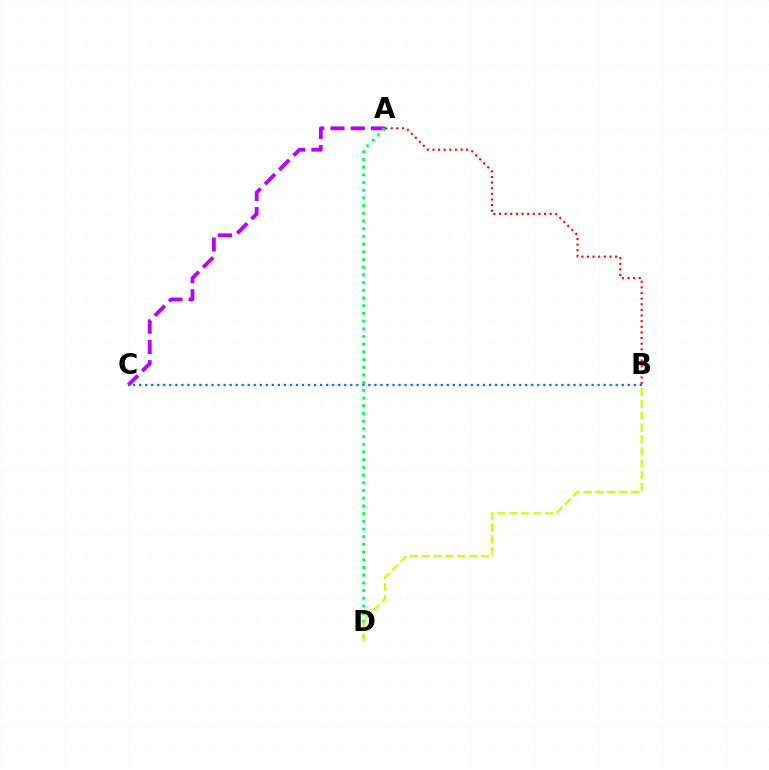{('A', 'C'): [{'color': '#b900ff', 'line_style': 'dashed', 'thickness': 2.75}], ('B', 'C'): [{'color': '#0074ff', 'line_style': 'dotted', 'thickness': 1.64}], ('A', 'D'): [{'color': '#00ff5c', 'line_style': 'dotted', 'thickness': 2.09}], ('A', 'B'): [{'color': '#ff0000', 'line_style': 'dotted', 'thickness': 1.53}], ('B', 'D'): [{'color': '#d1ff00', 'line_style': 'dashed', 'thickness': 1.61}]}